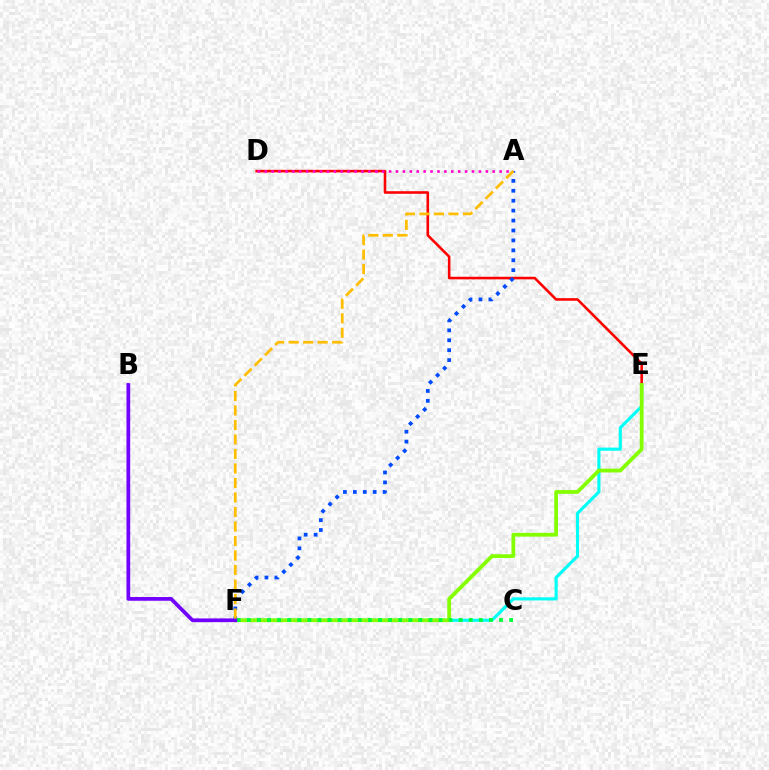{('E', 'F'): [{'color': '#00fff6', 'line_style': 'solid', 'thickness': 2.25}, {'color': '#84ff00', 'line_style': 'solid', 'thickness': 2.72}], ('D', 'E'): [{'color': '#ff0000', 'line_style': 'solid', 'thickness': 1.86}], ('A', 'D'): [{'color': '#ff00cf', 'line_style': 'dotted', 'thickness': 1.88}], ('C', 'F'): [{'color': '#00ff39', 'line_style': 'dotted', 'thickness': 2.74}], ('A', 'F'): [{'color': '#004bff', 'line_style': 'dotted', 'thickness': 2.7}, {'color': '#ffbd00', 'line_style': 'dashed', 'thickness': 1.97}], ('B', 'F'): [{'color': '#7200ff', 'line_style': 'solid', 'thickness': 2.69}]}